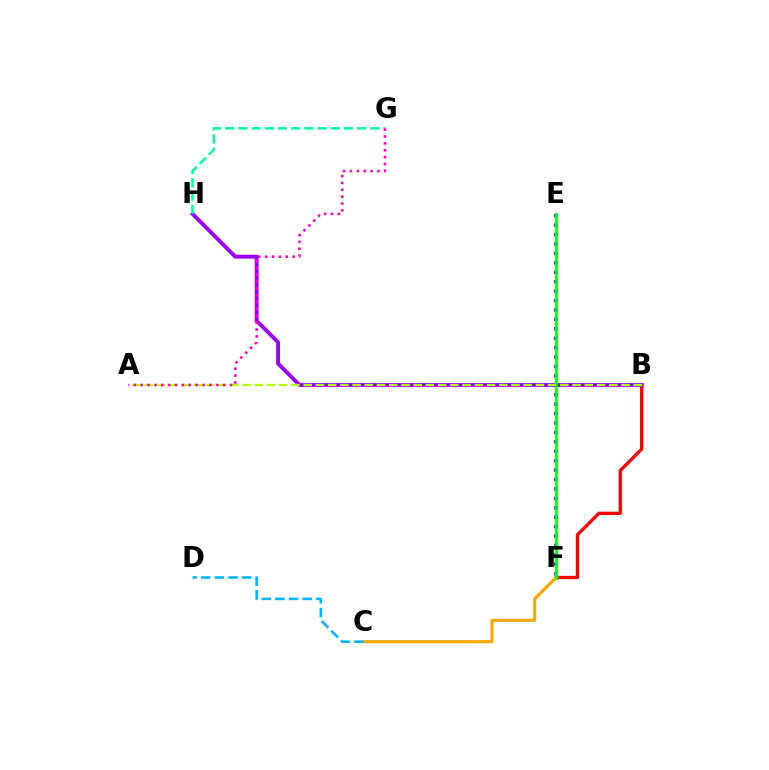{('B', 'F'): [{'color': '#ff0000', 'line_style': 'solid', 'thickness': 2.38}], ('C', 'F'): [{'color': '#ffa500', 'line_style': 'solid', 'thickness': 2.23}], ('B', 'H'): [{'color': '#9b00ff', 'line_style': 'solid', 'thickness': 2.79}], ('G', 'H'): [{'color': '#00ff9d', 'line_style': 'dashed', 'thickness': 1.79}], ('E', 'F'): [{'color': '#0010ff', 'line_style': 'dotted', 'thickness': 2.56}, {'color': '#08ff00', 'line_style': 'solid', 'thickness': 2.02}], ('C', 'D'): [{'color': '#00b5ff', 'line_style': 'dashed', 'thickness': 1.85}], ('A', 'B'): [{'color': '#b3ff00', 'line_style': 'dashed', 'thickness': 1.66}], ('A', 'G'): [{'color': '#ff00bd', 'line_style': 'dotted', 'thickness': 1.86}]}